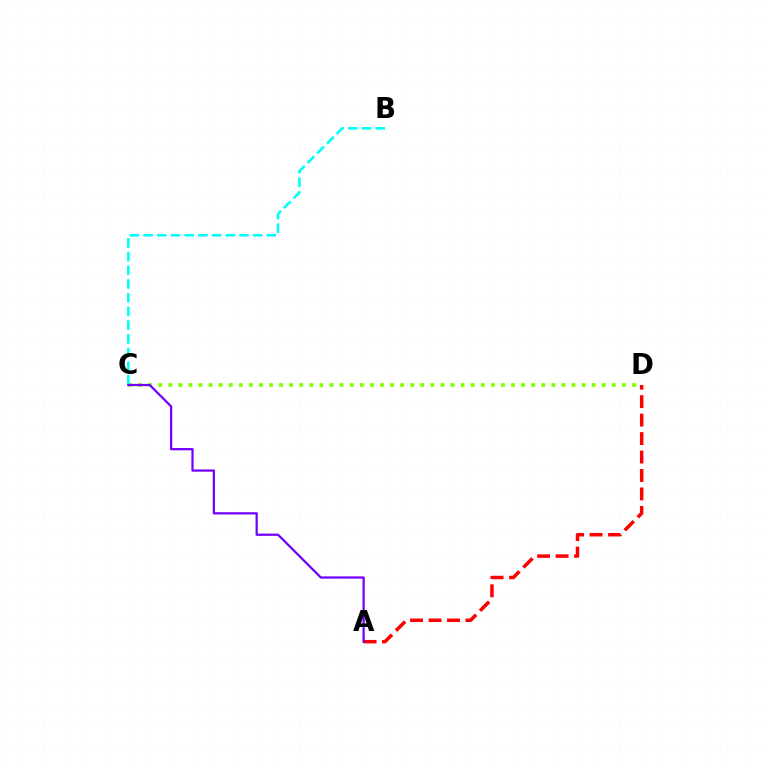{('C', 'D'): [{'color': '#84ff00', 'line_style': 'dotted', 'thickness': 2.74}], ('B', 'C'): [{'color': '#00fff6', 'line_style': 'dashed', 'thickness': 1.86}], ('A', 'D'): [{'color': '#ff0000', 'line_style': 'dashed', 'thickness': 2.51}], ('A', 'C'): [{'color': '#7200ff', 'line_style': 'solid', 'thickness': 1.62}]}